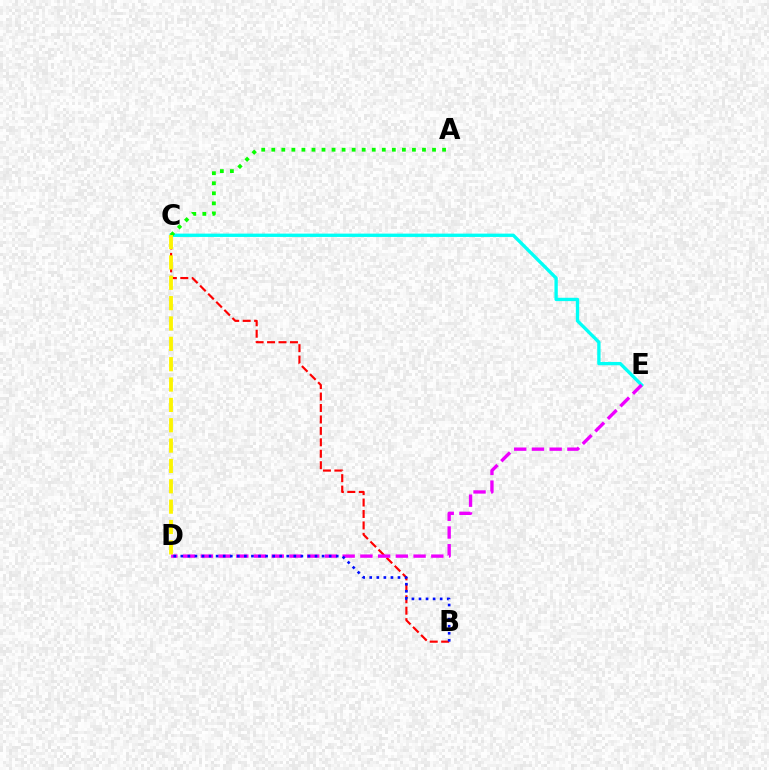{('B', 'C'): [{'color': '#ff0000', 'line_style': 'dashed', 'thickness': 1.55}], ('C', 'E'): [{'color': '#00fff6', 'line_style': 'solid', 'thickness': 2.4}], ('A', 'C'): [{'color': '#08ff00', 'line_style': 'dotted', 'thickness': 2.73}], ('D', 'E'): [{'color': '#ee00ff', 'line_style': 'dashed', 'thickness': 2.41}], ('C', 'D'): [{'color': '#fcf500', 'line_style': 'dashed', 'thickness': 2.76}], ('B', 'D'): [{'color': '#0010ff', 'line_style': 'dotted', 'thickness': 1.92}]}